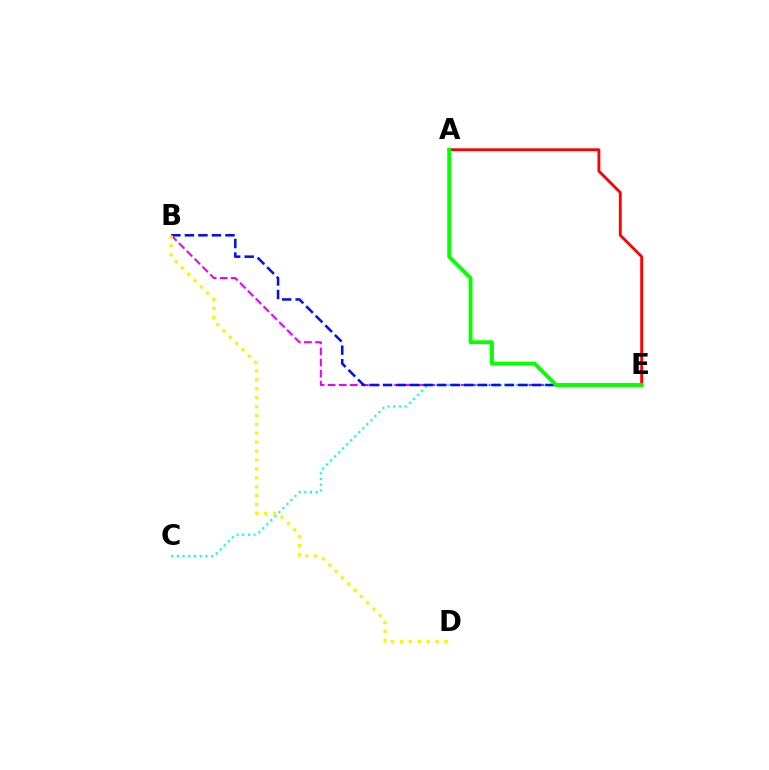{('B', 'E'): [{'color': '#ee00ff', 'line_style': 'dashed', 'thickness': 1.5}, {'color': '#0010ff', 'line_style': 'dashed', 'thickness': 1.84}], ('A', 'E'): [{'color': '#ff0000', 'line_style': 'solid', 'thickness': 2.05}, {'color': '#08ff00', 'line_style': 'solid', 'thickness': 2.8}], ('C', 'E'): [{'color': '#00fff6', 'line_style': 'dotted', 'thickness': 1.55}], ('B', 'D'): [{'color': '#fcf500', 'line_style': 'dotted', 'thickness': 2.42}]}